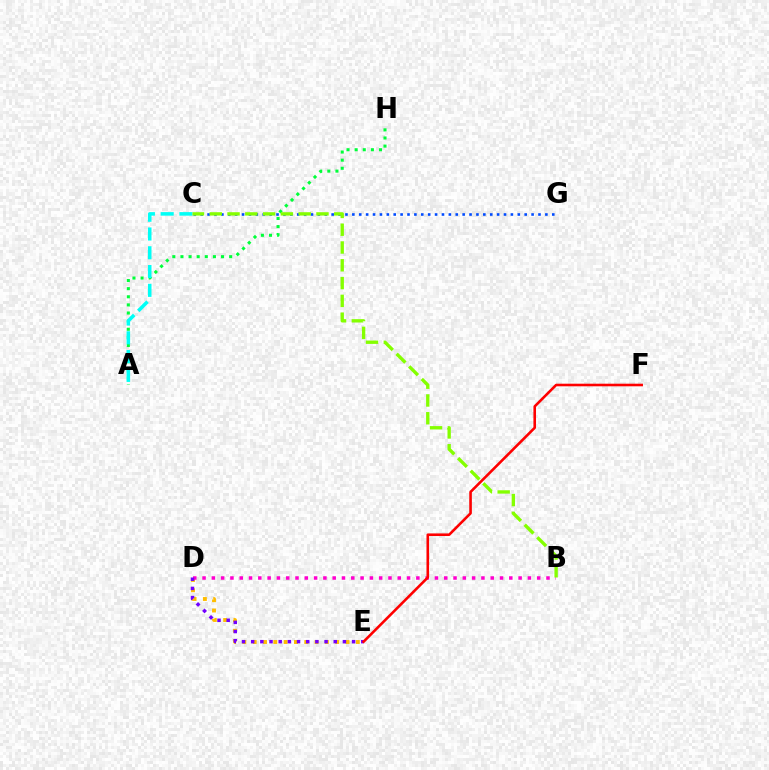{('C', 'G'): [{'color': '#004bff', 'line_style': 'dotted', 'thickness': 1.87}], ('A', 'H'): [{'color': '#00ff39', 'line_style': 'dotted', 'thickness': 2.21}], ('D', 'E'): [{'color': '#ffbd00', 'line_style': 'dotted', 'thickness': 2.8}, {'color': '#7200ff', 'line_style': 'dotted', 'thickness': 2.49}], ('A', 'C'): [{'color': '#00fff6', 'line_style': 'dashed', 'thickness': 2.55}], ('B', 'D'): [{'color': '#ff00cf', 'line_style': 'dotted', 'thickness': 2.53}], ('B', 'C'): [{'color': '#84ff00', 'line_style': 'dashed', 'thickness': 2.42}], ('E', 'F'): [{'color': '#ff0000', 'line_style': 'solid', 'thickness': 1.87}]}